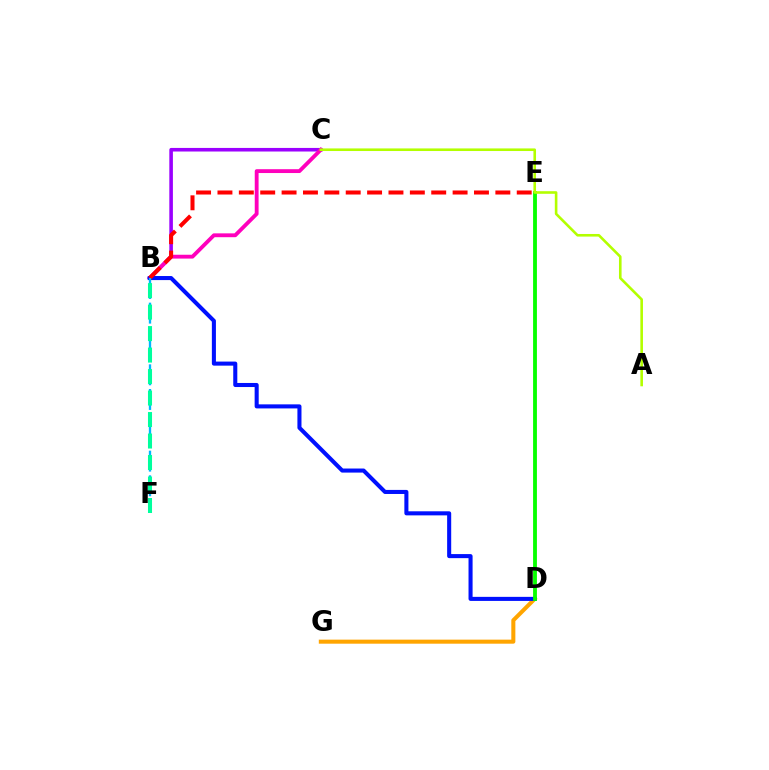{('B', 'C'): [{'color': '#9b00ff', 'line_style': 'solid', 'thickness': 2.58}, {'color': '#ff00bd', 'line_style': 'solid', 'thickness': 2.77}], ('D', 'G'): [{'color': '#ffa500', 'line_style': 'solid', 'thickness': 2.92}], ('B', 'D'): [{'color': '#0010ff', 'line_style': 'solid', 'thickness': 2.92}], ('B', 'E'): [{'color': '#ff0000', 'line_style': 'dashed', 'thickness': 2.9}], ('B', 'F'): [{'color': '#00b5ff', 'line_style': 'dashed', 'thickness': 1.68}, {'color': '#00ff9d', 'line_style': 'dashed', 'thickness': 2.92}], ('D', 'E'): [{'color': '#08ff00', 'line_style': 'solid', 'thickness': 2.76}], ('A', 'C'): [{'color': '#b3ff00', 'line_style': 'solid', 'thickness': 1.87}]}